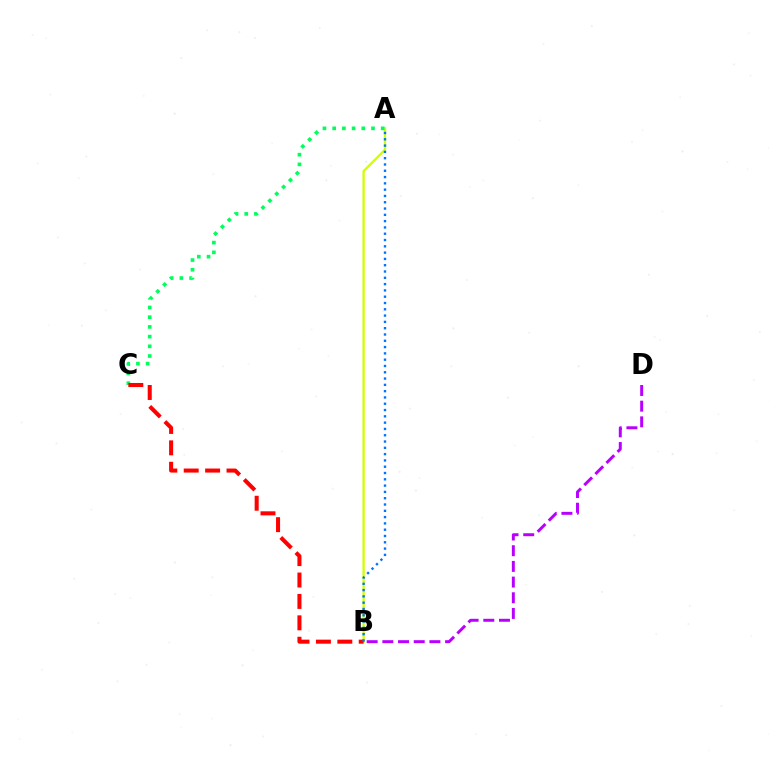{('B', 'D'): [{'color': '#b900ff', 'line_style': 'dashed', 'thickness': 2.13}], ('A', 'B'): [{'color': '#d1ff00', 'line_style': 'solid', 'thickness': 1.66}, {'color': '#0074ff', 'line_style': 'dotted', 'thickness': 1.71}], ('A', 'C'): [{'color': '#00ff5c', 'line_style': 'dotted', 'thickness': 2.64}], ('B', 'C'): [{'color': '#ff0000', 'line_style': 'dashed', 'thickness': 2.91}]}